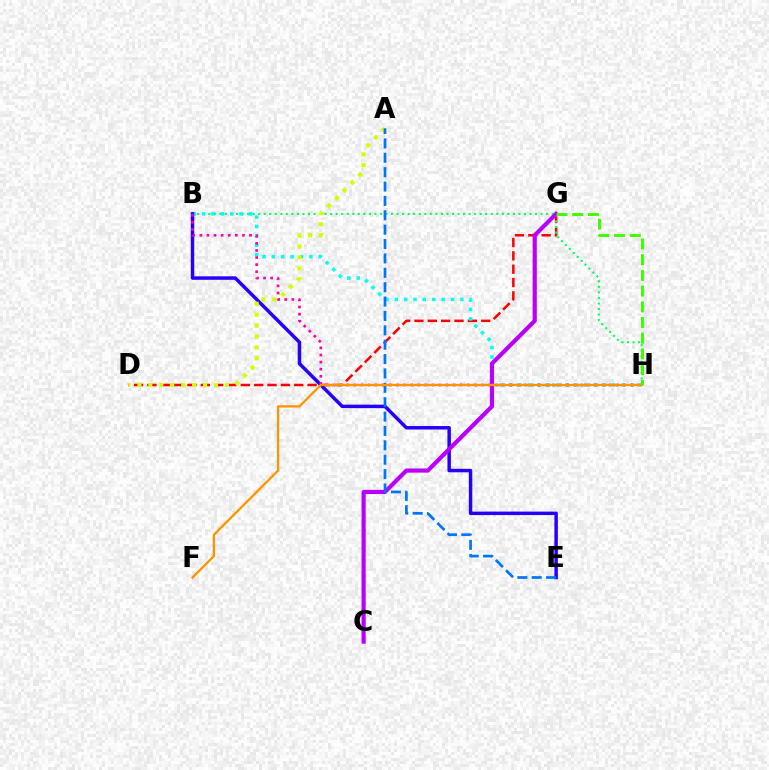{('D', 'G'): [{'color': '#ff0000', 'line_style': 'dashed', 'thickness': 1.81}], ('B', 'H'): [{'color': '#00ff5c', 'line_style': 'dotted', 'thickness': 1.5}, {'color': '#00fff6', 'line_style': 'dotted', 'thickness': 2.55}, {'color': '#ff00ac', 'line_style': 'dotted', 'thickness': 1.93}], ('B', 'E'): [{'color': '#2500ff', 'line_style': 'solid', 'thickness': 2.5}], ('C', 'G'): [{'color': '#b900ff', 'line_style': 'solid', 'thickness': 3.0}], ('A', 'D'): [{'color': '#d1ff00', 'line_style': 'dotted', 'thickness': 2.97}], ('A', 'E'): [{'color': '#0074ff', 'line_style': 'dashed', 'thickness': 1.95}], ('F', 'H'): [{'color': '#ff9400', 'line_style': 'solid', 'thickness': 1.66}], ('G', 'H'): [{'color': '#3dff00', 'line_style': 'dashed', 'thickness': 2.13}]}